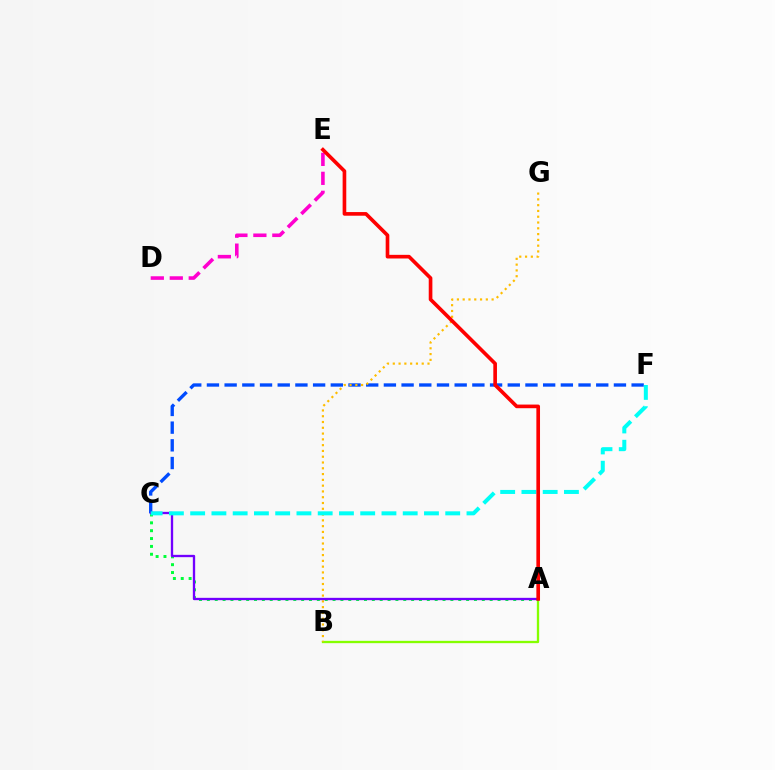{('D', 'E'): [{'color': '#ff00cf', 'line_style': 'dashed', 'thickness': 2.58}], ('A', 'B'): [{'color': '#84ff00', 'line_style': 'solid', 'thickness': 1.67}], ('C', 'F'): [{'color': '#004bff', 'line_style': 'dashed', 'thickness': 2.4}, {'color': '#00fff6', 'line_style': 'dashed', 'thickness': 2.89}], ('B', 'G'): [{'color': '#ffbd00', 'line_style': 'dotted', 'thickness': 1.57}], ('A', 'C'): [{'color': '#00ff39', 'line_style': 'dotted', 'thickness': 2.13}, {'color': '#7200ff', 'line_style': 'solid', 'thickness': 1.67}], ('A', 'E'): [{'color': '#ff0000', 'line_style': 'solid', 'thickness': 2.63}]}